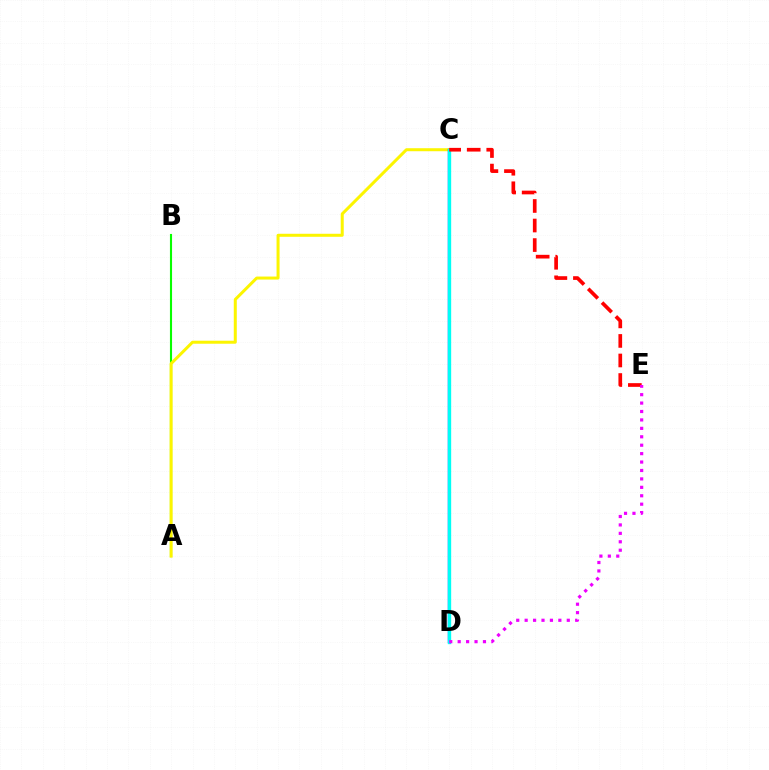{('A', 'B'): [{'color': '#08ff00', 'line_style': 'solid', 'thickness': 1.52}], ('A', 'C'): [{'color': '#fcf500', 'line_style': 'solid', 'thickness': 2.17}], ('C', 'D'): [{'color': '#0010ff', 'line_style': 'solid', 'thickness': 1.71}, {'color': '#00fff6', 'line_style': 'solid', 'thickness': 2.41}], ('C', 'E'): [{'color': '#ff0000', 'line_style': 'dashed', 'thickness': 2.66}], ('D', 'E'): [{'color': '#ee00ff', 'line_style': 'dotted', 'thickness': 2.29}]}